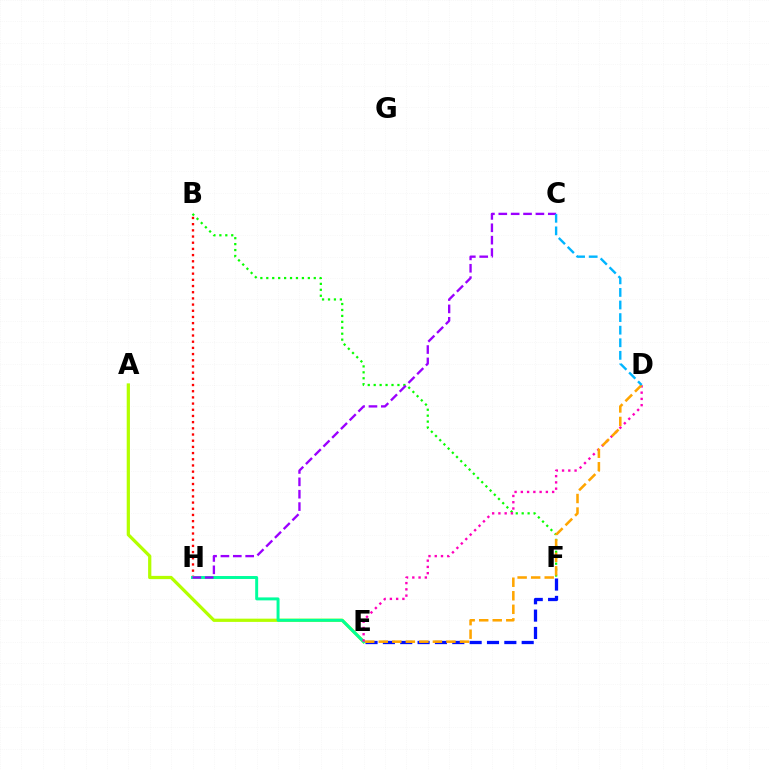{('E', 'F'): [{'color': '#0010ff', 'line_style': 'dashed', 'thickness': 2.36}], ('A', 'E'): [{'color': '#b3ff00', 'line_style': 'solid', 'thickness': 2.33}], ('B', 'F'): [{'color': '#08ff00', 'line_style': 'dotted', 'thickness': 1.61}], ('B', 'H'): [{'color': '#ff0000', 'line_style': 'dotted', 'thickness': 1.68}], ('E', 'H'): [{'color': '#00ff9d', 'line_style': 'solid', 'thickness': 2.13}], ('D', 'E'): [{'color': '#ff00bd', 'line_style': 'dotted', 'thickness': 1.7}, {'color': '#ffa500', 'line_style': 'dashed', 'thickness': 1.84}], ('C', 'H'): [{'color': '#9b00ff', 'line_style': 'dashed', 'thickness': 1.68}], ('C', 'D'): [{'color': '#00b5ff', 'line_style': 'dashed', 'thickness': 1.71}]}